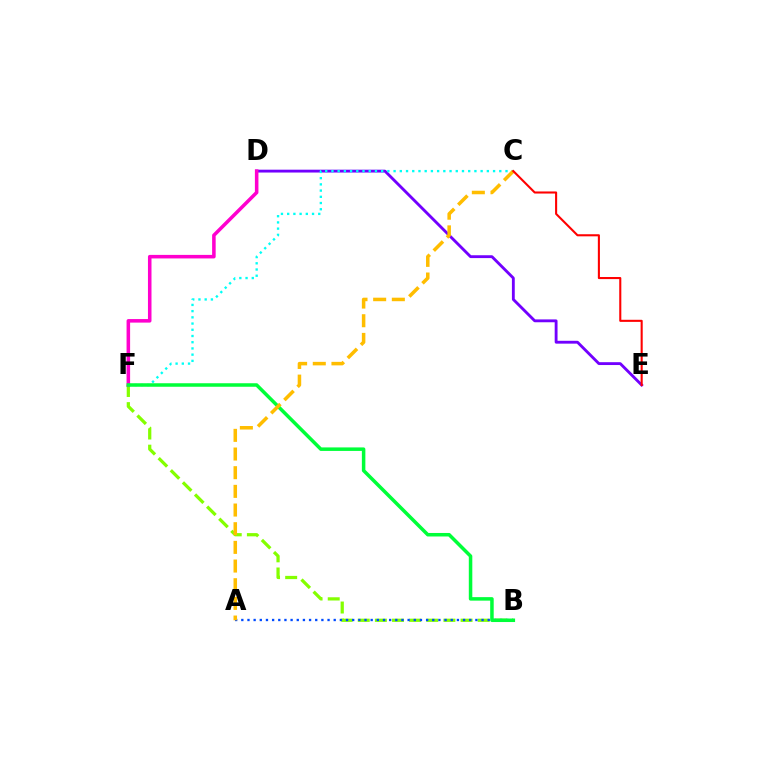{('B', 'F'): [{'color': '#84ff00', 'line_style': 'dashed', 'thickness': 2.33}, {'color': '#00ff39', 'line_style': 'solid', 'thickness': 2.52}], ('D', 'E'): [{'color': '#7200ff', 'line_style': 'solid', 'thickness': 2.05}], ('A', 'B'): [{'color': '#004bff', 'line_style': 'dotted', 'thickness': 1.67}], ('D', 'F'): [{'color': '#ff00cf', 'line_style': 'solid', 'thickness': 2.55}], ('C', 'F'): [{'color': '#00fff6', 'line_style': 'dotted', 'thickness': 1.69}], ('A', 'C'): [{'color': '#ffbd00', 'line_style': 'dashed', 'thickness': 2.54}], ('C', 'E'): [{'color': '#ff0000', 'line_style': 'solid', 'thickness': 1.5}]}